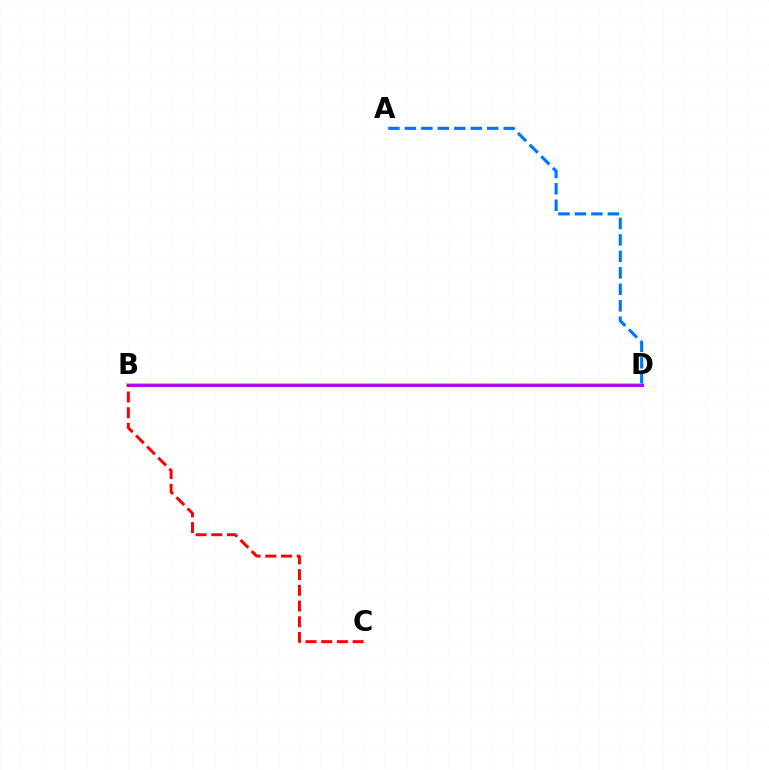{('A', 'D'): [{'color': '#0074ff', 'line_style': 'dashed', 'thickness': 2.24}], ('B', 'D'): [{'color': '#d1ff00', 'line_style': 'solid', 'thickness': 2.31}, {'color': '#00ff5c', 'line_style': 'solid', 'thickness': 2.53}, {'color': '#b900ff', 'line_style': 'solid', 'thickness': 2.09}], ('B', 'C'): [{'color': '#ff0000', 'line_style': 'dashed', 'thickness': 2.14}]}